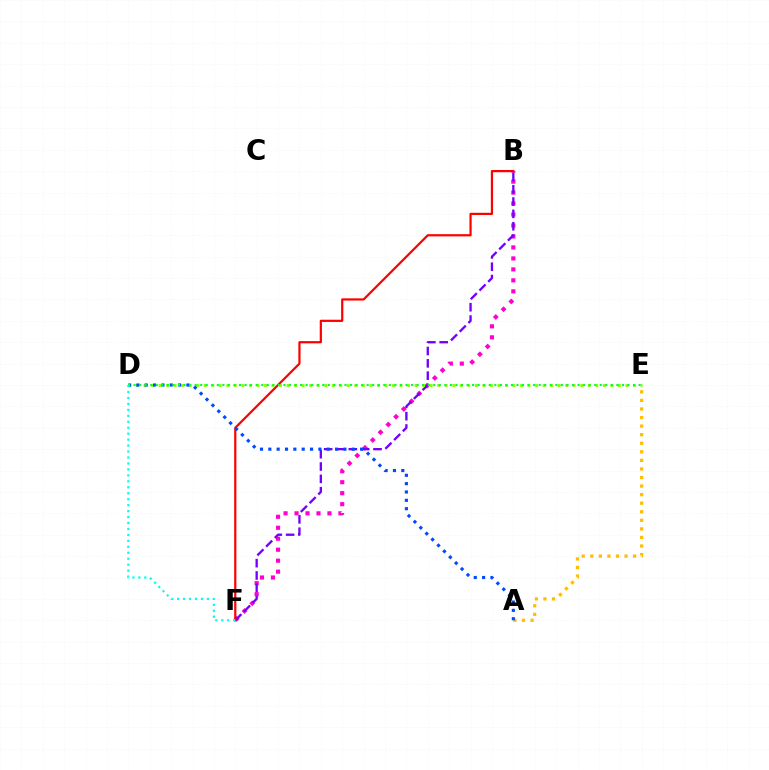{('B', 'F'): [{'color': '#ff00cf', 'line_style': 'dotted', 'thickness': 2.98}, {'color': '#7200ff', 'line_style': 'dashed', 'thickness': 1.68}, {'color': '#ff0000', 'line_style': 'solid', 'thickness': 1.59}], ('D', 'E'): [{'color': '#84ff00', 'line_style': 'dotted', 'thickness': 2.05}, {'color': '#00ff39', 'line_style': 'dotted', 'thickness': 1.51}], ('A', 'E'): [{'color': '#ffbd00', 'line_style': 'dotted', 'thickness': 2.33}], ('A', 'D'): [{'color': '#004bff', 'line_style': 'dotted', 'thickness': 2.27}], ('D', 'F'): [{'color': '#00fff6', 'line_style': 'dotted', 'thickness': 1.62}]}